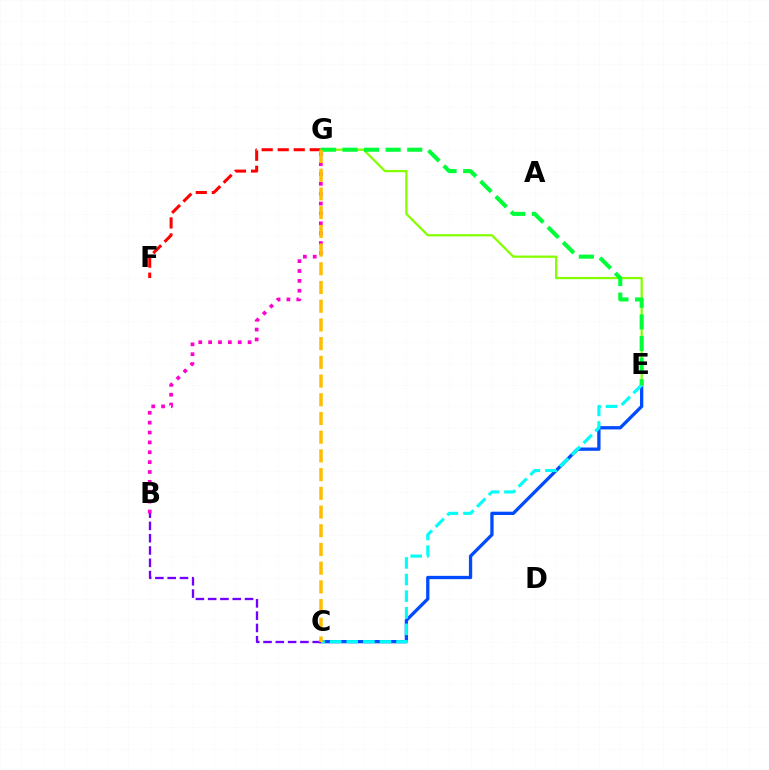{('C', 'E'): [{'color': '#004bff', 'line_style': 'solid', 'thickness': 2.37}, {'color': '#00fff6', 'line_style': 'dashed', 'thickness': 2.26}], ('F', 'G'): [{'color': '#ff0000', 'line_style': 'dashed', 'thickness': 2.18}], ('E', 'G'): [{'color': '#84ff00', 'line_style': 'solid', 'thickness': 1.62}, {'color': '#00ff39', 'line_style': 'dashed', 'thickness': 2.93}], ('B', 'C'): [{'color': '#7200ff', 'line_style': 'dashed', 'thickness': 1.67}], ('B', 'G'): [{'color': '#ff00cf', 'line_style': 'dotted', 'thickness': 2.68}], ('C', 'G'): [{'color': '#ffbd00', 'line_style': 'dashed', 'thickness': 2.54}]}